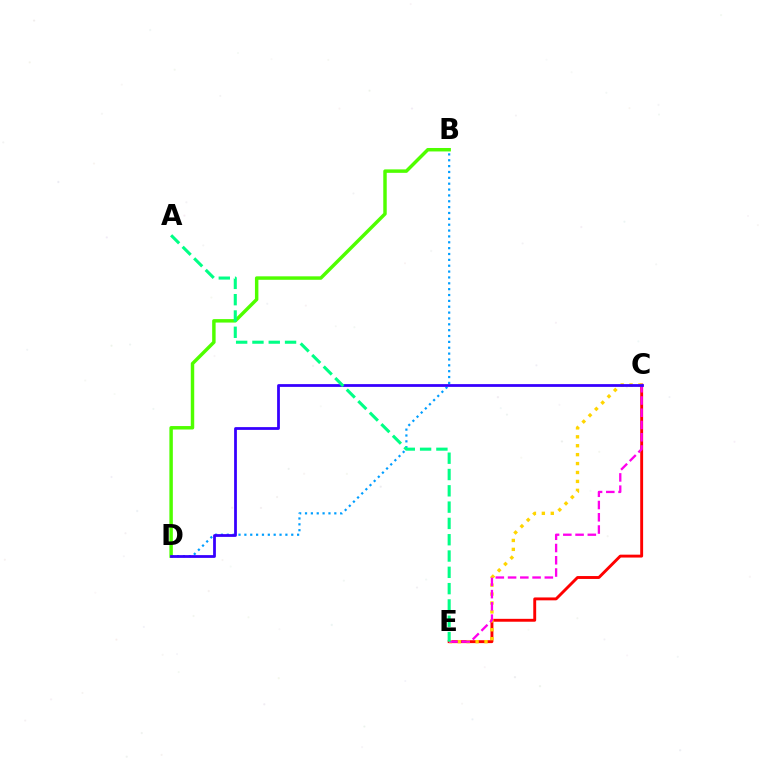{('B', 'D'): [{'color': '#009eff', 'line_style': 'dotted', 'thickness': 1.59}, {'color': '#4fff00', 'line_style': 'solid', 'thickness': 2.49}], ('C', 'E'): [{'color': '#ff0000', 'line_style': 'solid', 'thickness': 2.08}, {'color': '#ffd500', 'line_style': 'dotted', 'thickness': 2.42}, {'color': '#ff00ed', 'line_style': 'dashed', 'thickness': 1.66}], ('C', 'D'): [{'color': '#3700ff', 'line_style': 'solid', 'thickness': 1.99}], ('A', 'E'): [{'color': '#00ff86', 'line_style': 'dashed', 'thickness': 2.21}]}